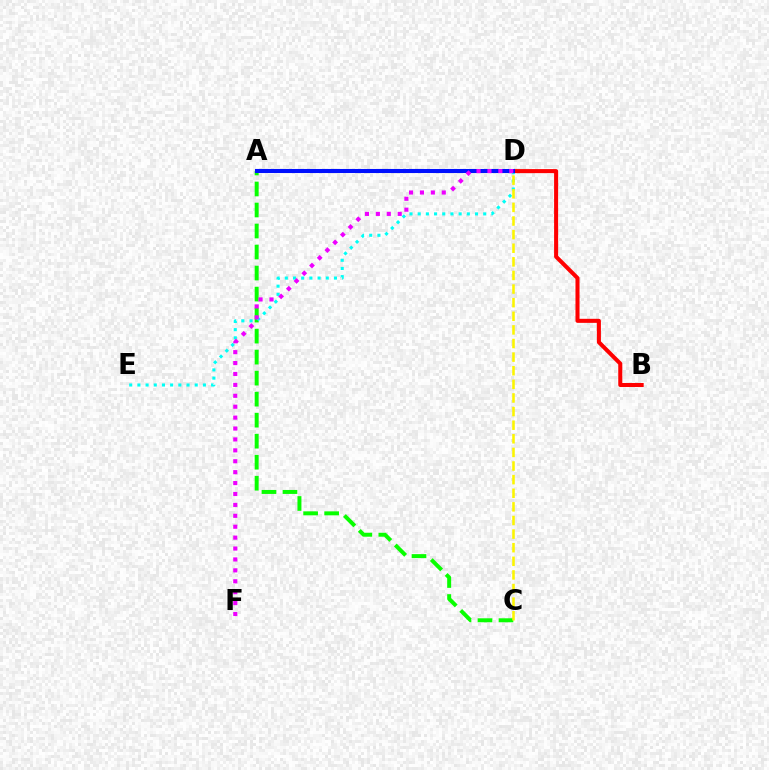{('B', 'D'): [{'color': '#ff0000', 'line_style': 'solid', 'thickness': 2.91}], ('A', 'C'): [{'color': '#08ff00', 'line_style': 'dashed', 'thickness': 2.86}], ('D', 'E'): [{'color': '#00fff6', 'line_style': 'dotted', 'thickness': 2.23}], ('C', 'D'): [{'color': '#fcf500', 'line_style': 'dashed', 'thickness': 1.85}], ('A', 'D'): [{'color': '#0010ff', 'line_style': 'solid', 'thickness': 2.93}], ('D', 'F'): [{'color': '#ee00ff', 'line_style': 'dotted', 'thickness': 2.96}]}